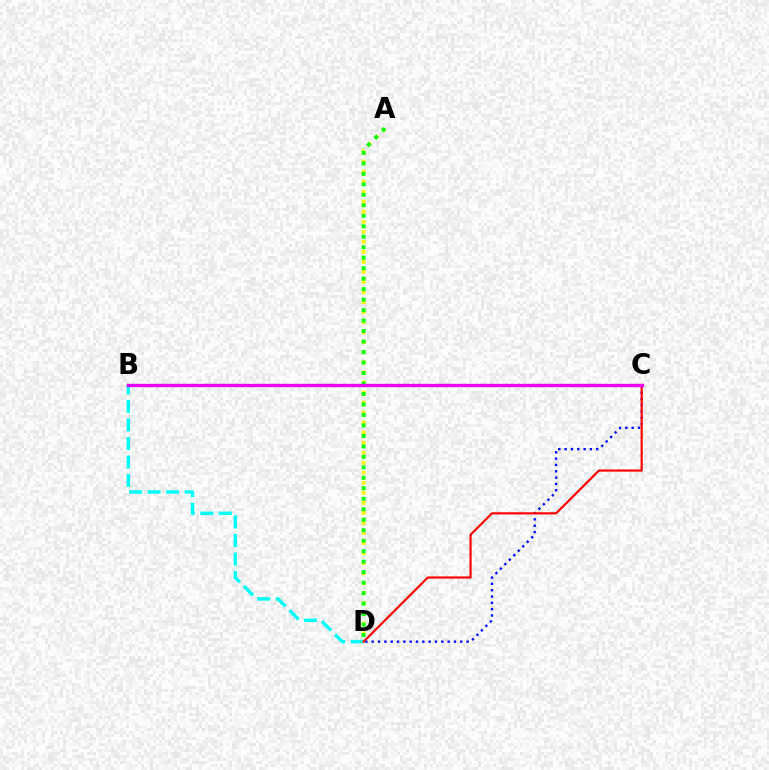{('B', 'D'): [{'color': '#00fff6', 'line_style': 'dashed', 'thickness': 2.52}], ('C', 'D'): [{'color': '#0010ff', 'line_style': 'dotted', 'thickness': 1.72}, {'color': '#ff0000', 'line_style': 'solid', 'thickness': 1.55}], ('A', 'D'): [{'color': '#fcf500', 'line_style': 'dotted', 'thickness': 2.73}, {'color': '#08ff00', 'line_style': 'dotted', 'thickness': 2.85}], ('B', 'C'): [{'color': '#ee00ff', 'line_style': 'solid', 'thickness': 2.4}]}